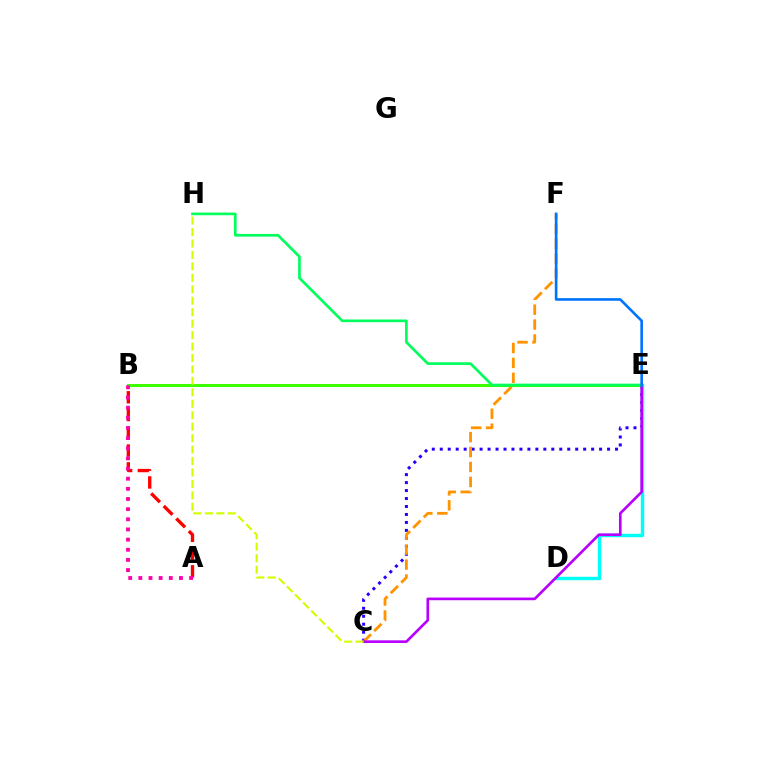{('C', 'E'): [{'color': '#2500ff', 'line_style': 'dotted', 'thickness': 2.16}, {'color': '#b900ff', 'line_style': 'solid', 'thickness': 1.91}], ('D', 'E'): [{'color': '#00fff6', 'line_style': 'solid', 'thickness': 2.46}], ('C', 'F'): [{'color': '#ff9400', 'line_style': 'dashed', 'thickness': 2.03}], ('A', 'B'): [{'color': '#ff0000', 'line_style': 'dashed', 'thickness': 2.41}, {'color': '#ff00ac', 'line_style': 'dotted', 'thickness': 2.76}], ('B', 'E'): [{'color': '#3dff00', 'line_style': 'solid', 'thickness': 2.19}], ('C', 'H'): [{'color': '#d1ff00', 'line_style': 'dashed', 'thickness': 1.56}], ('E', 'H'): [{'color': '#00ff5c', 'line_style': 'solid', 'thickness': 1.92}], ('E', 'F'): [{'color': '#0074ff', 'line_style': 'solid', 'thickness': 1.89}]}